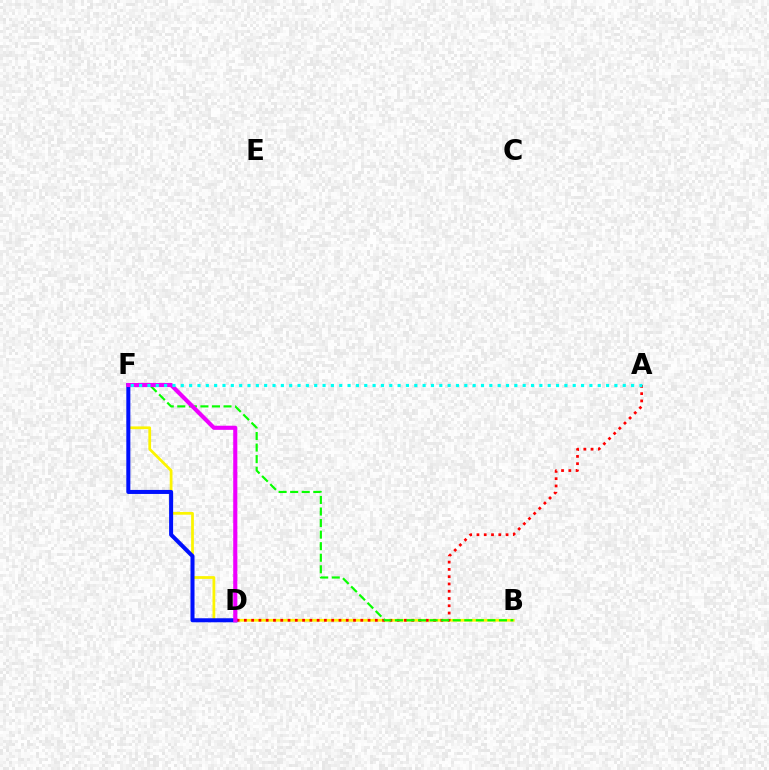{('B', 'F'): [{'color': '#fcf500', 'line_style': 'solid', 'thickness': 1.98}, {'color': '#08ff00', 'line_style': 'dashed', 'thickness': 1.57}], ('A', 'D'): [{'color': '#ff0000', 'line_style': 'dotted', 'thickness': 1.98}], ('D', 'F'): [{'color': '#0010ff', 'line_style': 'solid', 'thickness': 2.9}, {'color': '#ee00ff', 'line_style': 'solid', 'thickness': 2.97}], ('A', 'F'): [{'color': '#00fff6', 'line_style': 'dotted', 'thickness': 2.27}]}